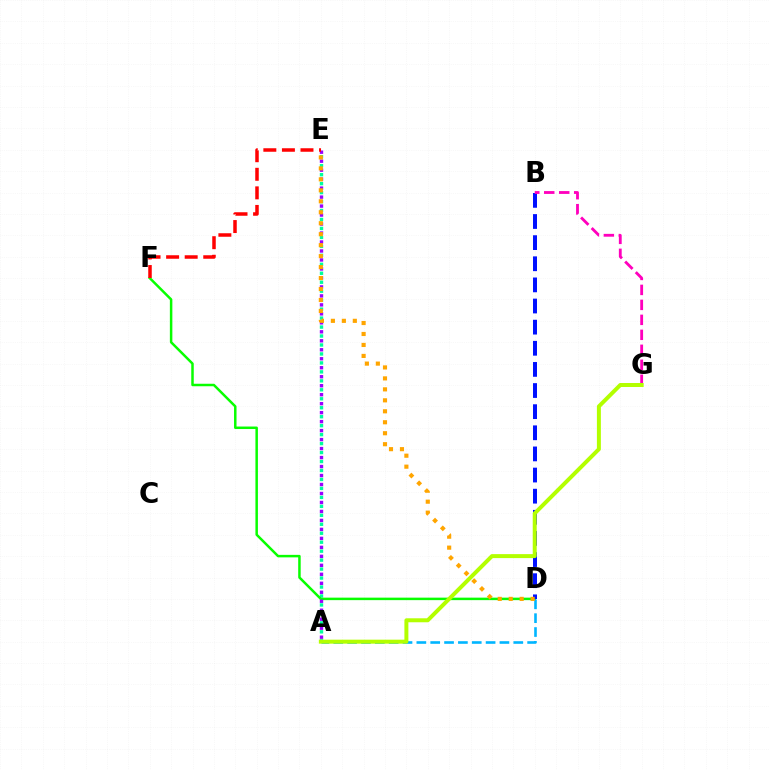{('A', 'E'): [{'color': '#00ff9d', 'line_style': 'dotted', 'thickness': 2.44}, {'color': '#9b00ff', 'line_style': 'dotted', 'thickness': 2.44}], ('D', 'F'): [{'color': '#08ff00', 'line_style': 'solid', 'thickness': 1.8}], ('B', 'D'): [{'color': '#0010ff', 'line_style': 'dashed', 'thickness': 2.87}], ('B', 'G'): [{'color': '#ff00bd', 'line_style': 'dashed', 'thickness': 2.03}], ('A', 'D'): [{'color': '#00b5ff', 'line_style': 'dashed', 'thickness': 1.88}], ('E', 'F'): [{'color': '#ff0000', 'line_style': 'dashed', 'thickness': 2.52}], ('A', 'G'): [{'color': '#b3ff00', 'line_style': 'solid', 'thickness': 2.87}], ('D', 'E'): [{'color': '#ffa500', 'line_style': 'dotted', 'thickness': 2.98}]}